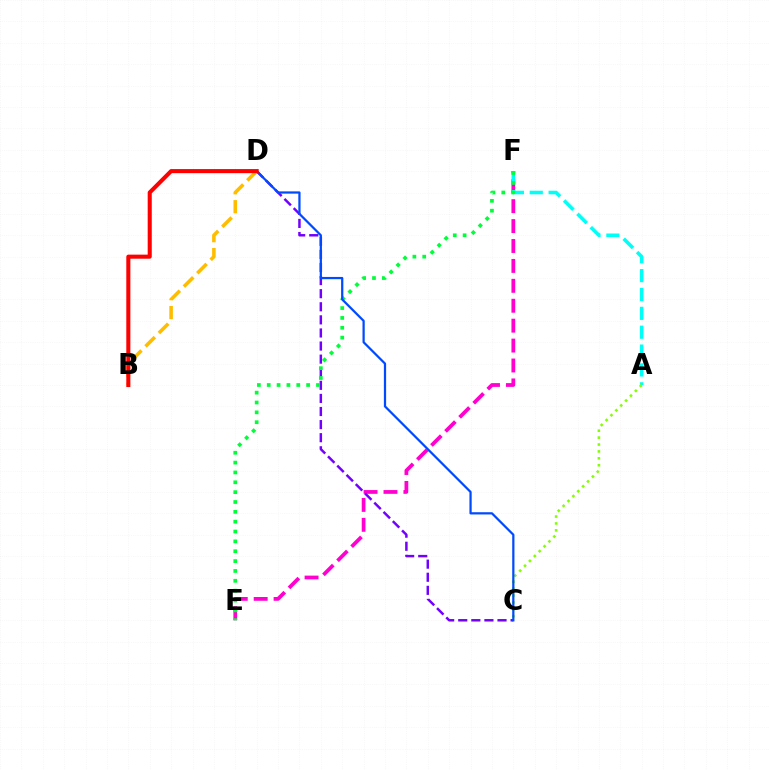{('E', 'F'): [{'color': '#ff00cf', 'line_style': 'dashed', 'thickness': 2.71}, {'color': '#00ff39', 'line_style': 'dotted', 'thickness': 2.68}], ('C', 'D'): [{'color': '#7200ff', 'line_style': 'dashed', 'thickness': 1.78}, {'color': '#004bff', 'line_style': 'solid', 'thickness': 1.61}], ('A', 'F'): [{'color': '#00fff6', 'line_style': 'dashed', 'thickness': 2.56}], ('A', 'C'): [{'color': '#84ff00', 'line_style': 'dotted', 'thickness': 1.88}], ('B', 'D'): [{'color': '#ffbd00', 'line_style': 'dashed', 'thickness': 2.57}, {'color': '#ff0000', 'line_style': 'solid', 'thickness': 2.93}]}